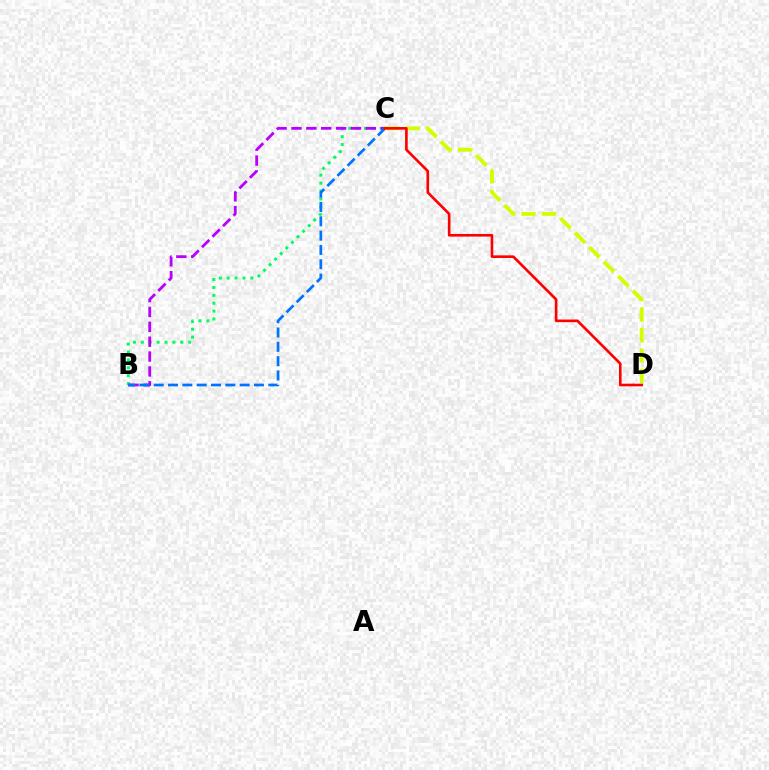{('B', 'C'): [{'color': '#00ff5c', 'line_style': 'dotted', 'thickness': 2.15}, {'color': '#b900ff', 'line_style': 'dashed', 'thickness': 2.02}, {'color': '#0074ff', 'line_style': 'dashed', 'thickness': 1.95}], ('C', 'D'): [{'color': '#d1ff00', 'line_style': 'dashed', 'thickness': 2.78}, {'color': '#ff0000', 'line_style': 'solid', 'thickness': 1.9}]}